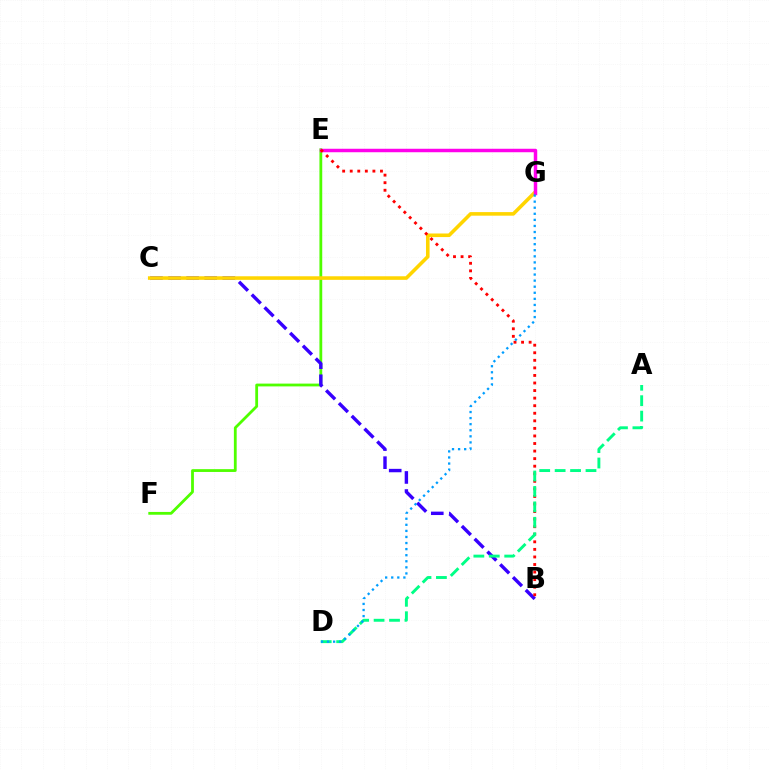{('E', 'F'): [{'color': '#4fff00', 'line_style': 'solid', 'thickness': 2.01}], ('B', 'C'): [{'color': '#3700ff', 'line_style': 'dashed', 'thickness': 2.46}], ('C', 'G'): [{'color': '#ffd500', 'line_style': 'solid', 'thickness': 2.58}], ('E', 'G'): [{'color': '#ff00ed', 'line_style': 'solid', 'thickness': 2.51}], ('B', 'E'): [{'color': '#ff0000', 'line_style': 'dotted', 'thickness': 2.05}], ('A', 'D'): [{'color': '#00ff86', 'line_style': 'dashed', 'thickness': 2.1}], ('D', 'G'): [{'color': '#009eff', 'line_style': 'dotted', 'thickness': 1.65}]}